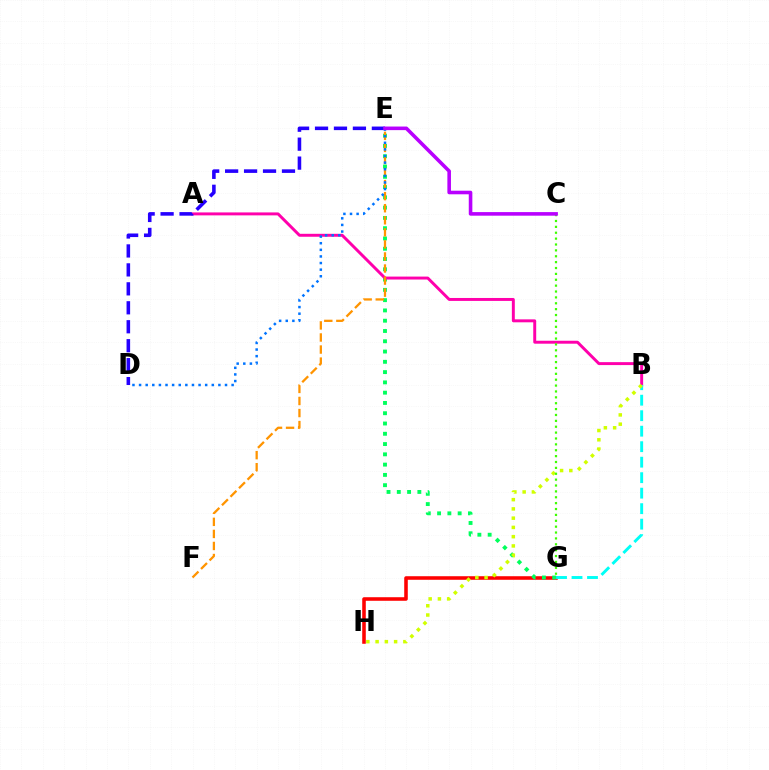{('G', 'H'): [{'color': '#ff0000', 'line_style': 'solid', 'thickness': 2.57}], ('E', 'G'): [{'color': '#00ff5c', 'line_style': 'dotted', 'thickness': 2.79}], ('A', 'B'): [{'color': '#ff00ac', 'line_style': 'solid', 'thickness': 2.12}], ('E', 'F'): [{'color': '#ff9400', 'line_style': 'dashed', 'thickness': 1.64}], ('D', 'E'): [{'color': '#2500ff', 'line_style': 'dashed', 'thickness': 2.57}, {'color': '#0074ff', 'line_style': 'dotted', 'thickness': 1.8}], ('B', 'G'): [{'color': '#00fff6', 'line_style': 'dashed', 'thickness': 2.1}], ('B', 'H'): [{'color': '#d1ff00', 'line_style': 'dotted', 'thickness': 2.51}], ('C', 'G'): [{'color': '#3dff00', 'line_style': 'dotted', 'thickness': 1.6}], ('C', 'E'): [{'color': '#b900ff', 'line_style': 'solid', 'thickness': 2.58}]}